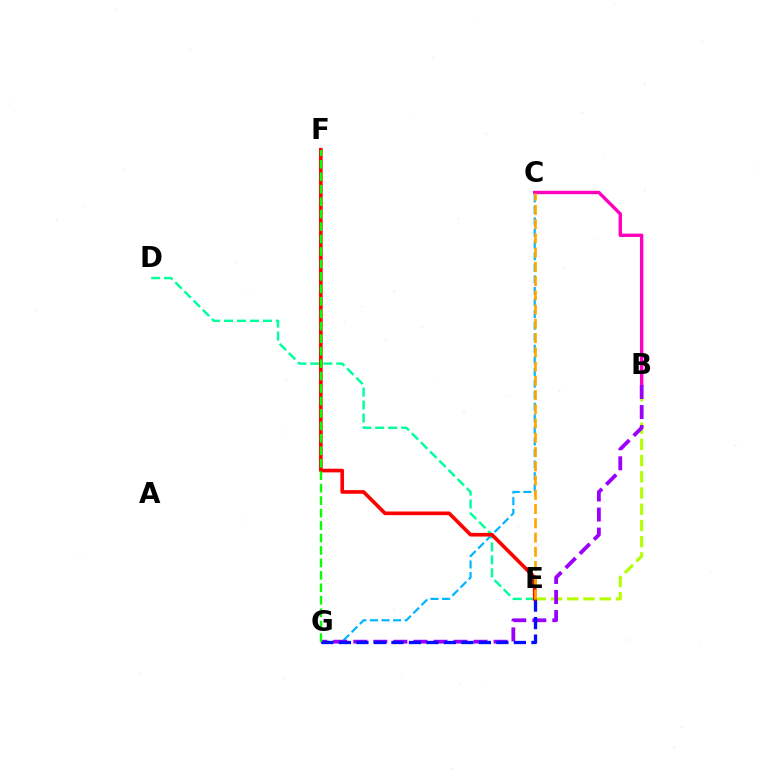{('B', 'C'): [{'color': '#ff00bd', 'line_style': 'solid', 'thickness': 2.44}], ('B', 'E'): [{'color': '#b3ff00', 'line_style': 'dashed', 'thickness': 2.2}], ('C', 'G'): [{'color': '#00b5ff', 'line_style': 'dashed', 'thickness': 1.57}], ('D', 'E'): [{'color': '#00ff9d', 'line_style': 'dashed', 'thickness': 1.76}], ('B', 'G'): [{'color': '#9b00ff', 'line_style': 'dashed', 'thickness': 2.72}], ('E', 'G'): [{'color': '#0010ff', 'line_style': 'dashed', 'thickness': 2.38}], ('E', 'F'): [{'color': '#ff0000', 'line_style': 'solid', 'thickness': 2.63}], ('C', 'E'): [{'color': '#ffa500', 'line_style': 'dashed', 'thickness': 1.94}], ('F', 'G'): [{'color': '#08ff00', 'line_style': 'dashed', 'thickness': 1.69}]}